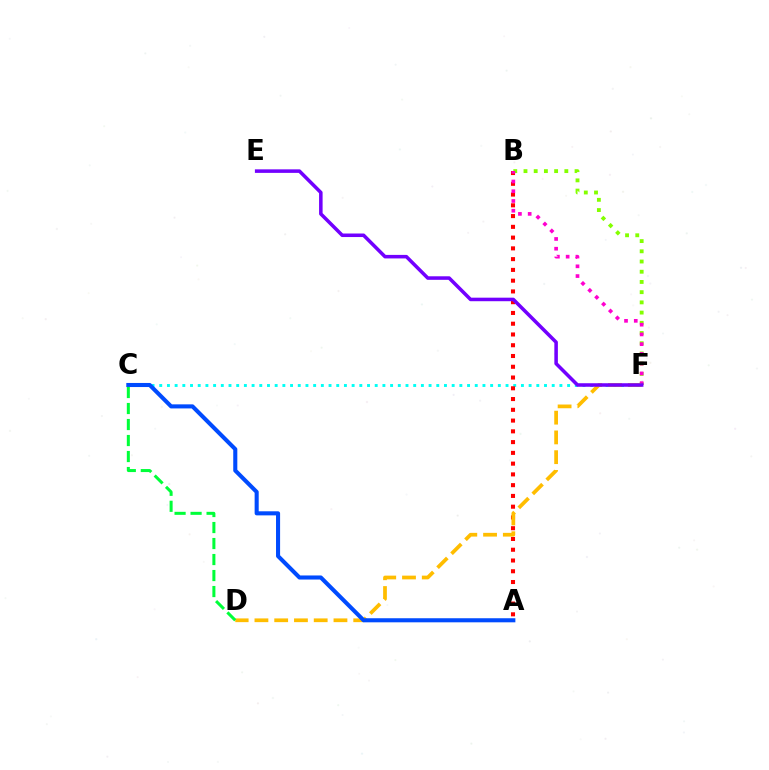{('C', 'F'): [{'color': '#00fff6', 'line_style': 'dotted', 'thickness': 2.09}], ('B', 'F'): [{'color': '#84ff00', 'line_style': 'dotted', 'thickness': 2.78}, {'color': '#ff00cf', 'line_style': 'dotted', 'thickness': 2.65}], ('A', 'B'): [{'color': '#ff0000', 'line_style': 'dotted', 'thickness': 2.92}], ('D', 'F'): [{'color': '#ffbd00', 'line_style': 'dashed', 'thickness': 2.68}], ('A', 'C'): [{'color': '#004bff', 'line_style': 'solid', 'thickness': 2.93}], ('C', 'D'): [{'color': '#00ff39', 'line_style': 'dashed', 'thickness': 2.17}], ('E', 'F'): [{'color': '#7200ff', 'line_style': 'solid', 'thickness': 2.55}]}